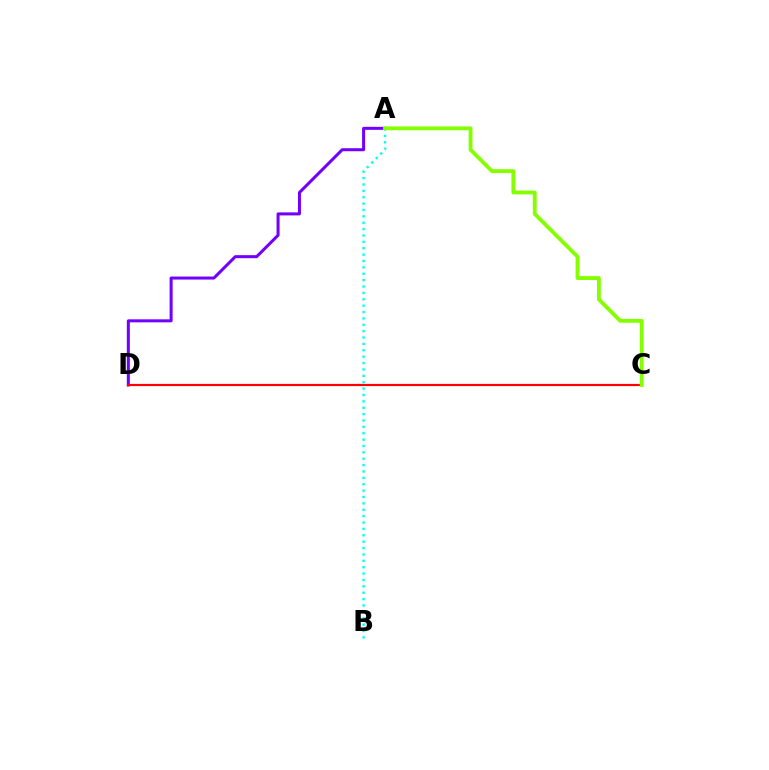{('A', 'D'): [{'color': '#7200ff', 'line_style': 'solid', 'thickness': 2.18}], ('C', 'D'): [{'color': '#ff0000', 'line_style': 'solid', 'thickness': 1.58}], ('A', 'B'): [{'color': '#00fff6', 'line_style': 'dotted', 'thickness': 1.73}], ('A', 'C'): [{'color': '#84ff00', 'line_style': 'solid', 'thickness': 2.77}]}